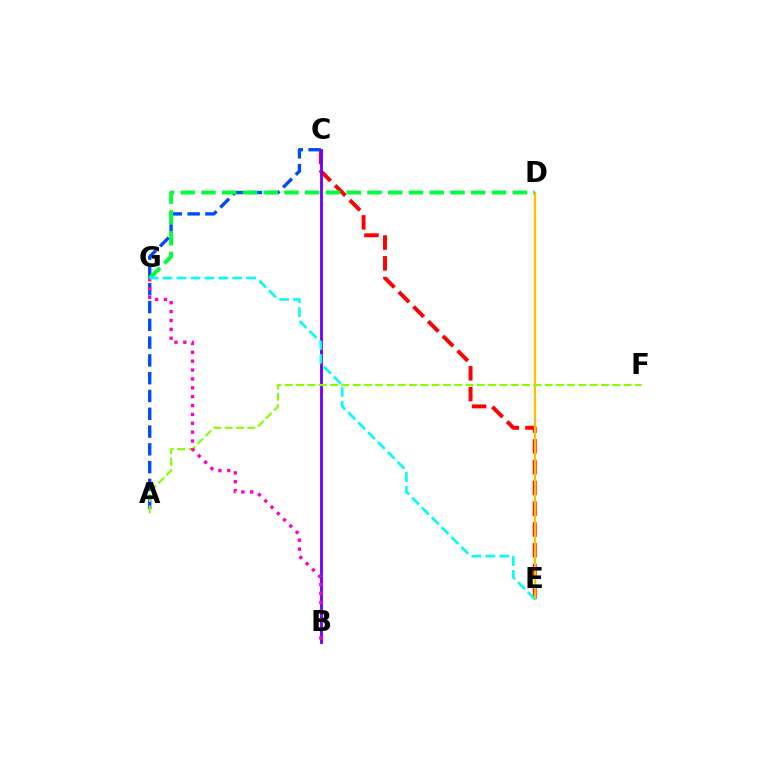{('C', 'E'): [{'color': '#ff0000', 'line_style': 'dashed', 'thickness': 2.82}], ('D', 'E'): [{'color': '#ffbd00', 'line_style': 'solid', 'thickness': 1.64}], ('A', 'C'): [{'color': '#004bff', 'line_style': 'dashed', 'thickness': 2.42}], ('B', 'C'): [{'color': '#7200ff', 'line_style': 'solid', 'thickness': 2.05}], ('D', 'G'): [{'color': '#00ff39', 'line_style': 'dashed', 'thickness': 2.82}], ('A', 'F'): [{'color': '#84ff00', 'line_style': 'dashed', 'thickness': 1.53}], ('B', 'G'): [{'color': '#ff00cf', 'line_style': 'dotted', 'thickness': 2.41}], ('E', 'G'): [{'color': '#00fff6', 'line_style': 'dashed', 'thickness': 1.89}]}